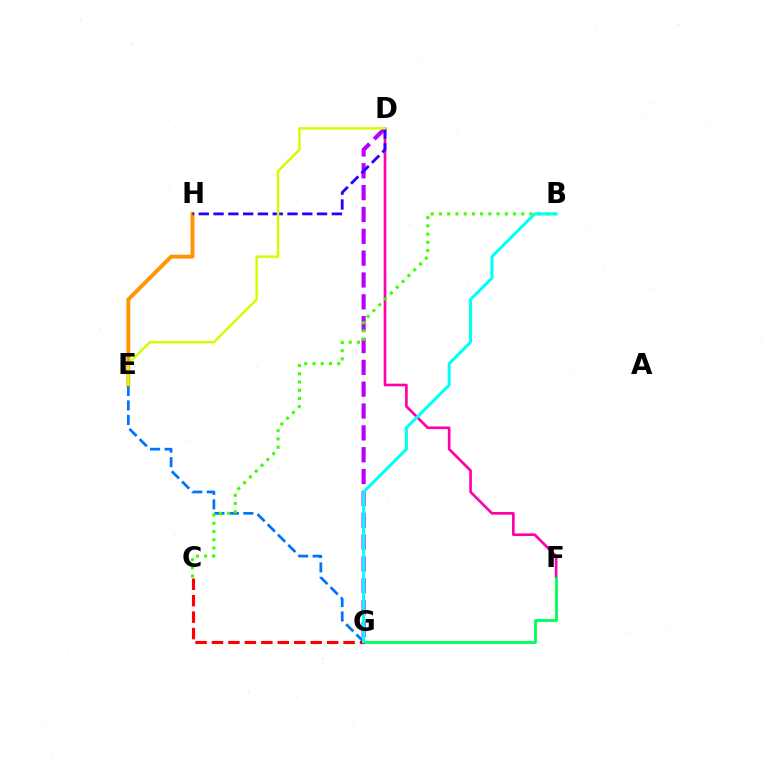{('D', 'F'): [{'color': '#ff00ac', 'line_style': 'solid', 'thickness': 1.92}], ('F', 'G'): [{'color': '#00ff5c', 'line_style': 'solid', 'thickness': 2.05}], ('D', 'G'): [{'color': '#b900ff', 'line_style': 'dashed', 'thickness': 2.97}], ('C', 'G'): [{'color': '#ff0000', 'line_style': 'dashed', 'thickness': 2.23}], ('E', 'H'): [{'color': '#ff9400', 'line_style': 'solid', 'thickness': 2.8}], ('E', 'G'): [{'color': '#0074ff', 'line_style': 'dashed', 'thickness': 1.97}], ('D', 'H'): [{'color': '#2500ff', 'line_style': 'dashed', 'thickness': 2.01}], ('B', 'C'): [{'color': '#3dff00', 'line_style': 'dotted', 'thickness': 2.24}], ('D', 'E'): [{'color': '#d1ff00', 'line_style': 'solid', 'thickness': 1.76}], ('B', 'G'): [{'color': '#00fff6', 'line_style': 'solid', 'thickness': 2.18}]}